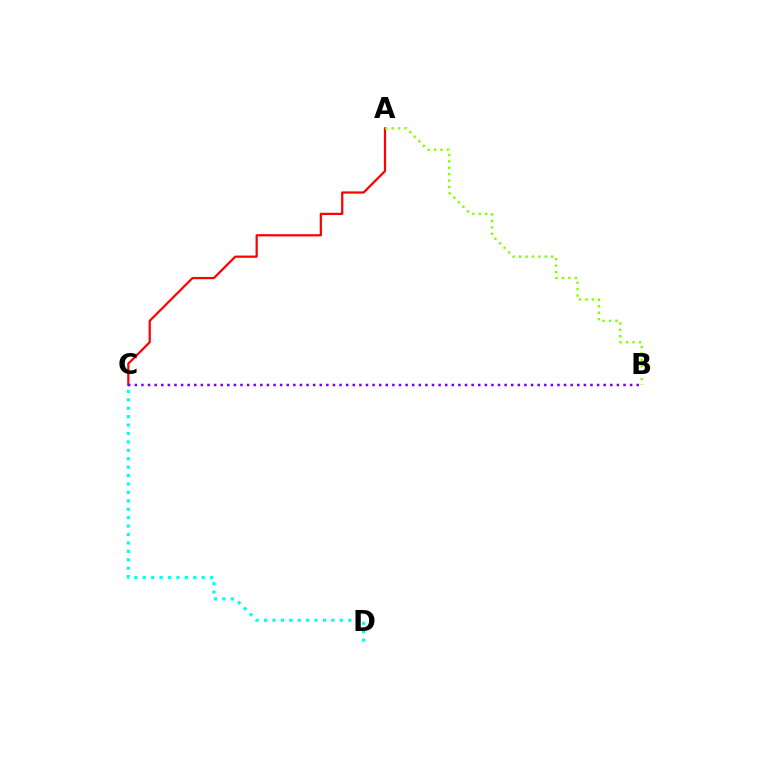{('A', 'C'): [{'color': '#ff0000', 'line_style': 'solid', 'thickness': 1.6}], ('B', 'C'): [{'color': '#7200ff', 'line_style': 'dotted', 'thickness': 1.79}], ('C', 'D'): [{'color': '#00fff6', 'line_style': 'dotted', 'thickness': 2.29}], ('A', 'B'): [{'color': '#84ff00', 'line_style': 'dotted', 'thickness': 1.74}]}